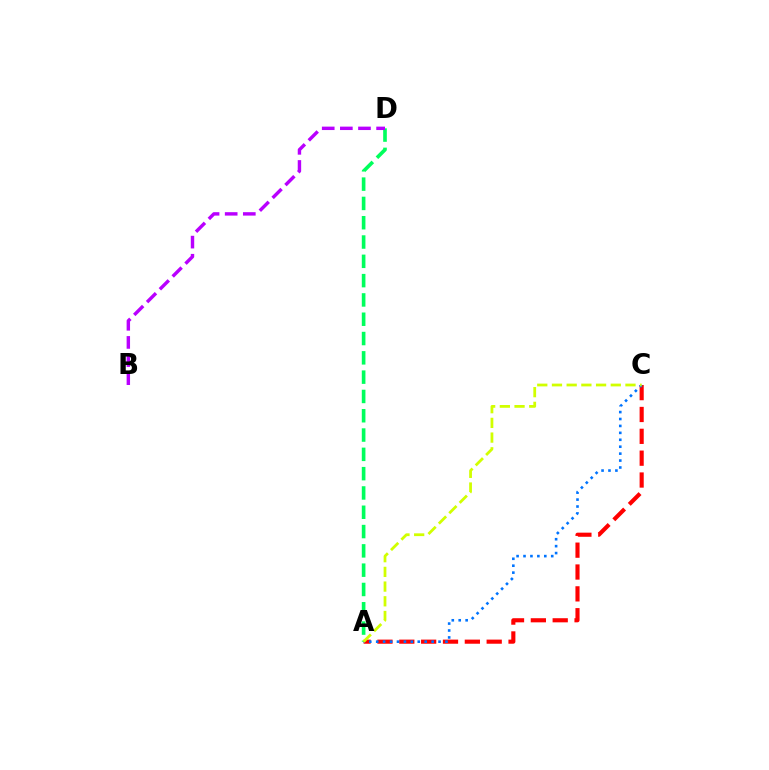{('A', 'C'): [{'color': '#ff0000', 'line_style': 'dashed', 'thickness': 2.97}, {'color': '#0074ff', 'line_style': 'dotted', 'thickness': 1.88}, {'color': '#d1ff00', 'line_style': 'dashed', 'thickness': 2.0}], ('A', 'D'): [{'color': '#00ff5c', 'line_style': 'dashed', 'thickness': 2.62}], ('B', 'D'): [{'color': '#b900ff', 'line_style': 'dashed', 'thickness': 2.46}]}